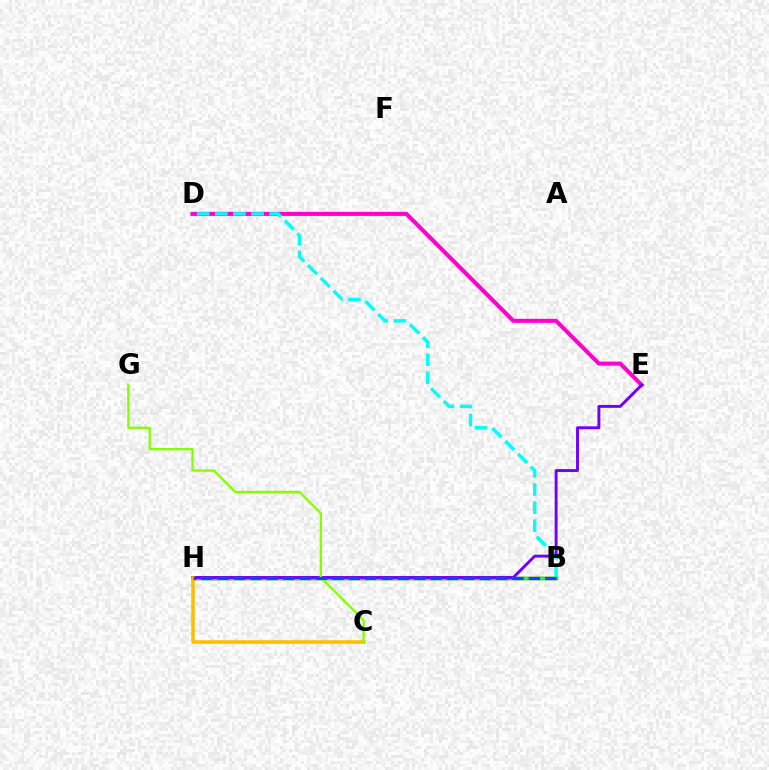{('D', 'E'): [{'color': '#ff00cf', 'line_style': 'solid', 'thickness': 2.91}], ('B', 'H'): [{'color': '#ff0000', 'line_style': 'solid', 'thickness': 2.45}, {'color': '#00ff39', 'line_style': 'solid', 'thickness': 2.51}, {'color': '#004bff', 'line_style': 'dashed', 'thickness': 2.22}], ('B', 'D'): [{'color': '#00fff6', 'line_style': 'dashed', 'thickness': 2.46}], ('E', 'H'): [{'color': '#7200ff', 'line_style': 'solid', 'thickness': 2.1}], ('C', 'H'): [{'color': '#ffbd00', 'line_style': 'solid', 'thickness': 2.55}], ('C', 'G'): [{'color': '#84ff00', 'line_style': 'solid', 'thickness': 1.65}]}